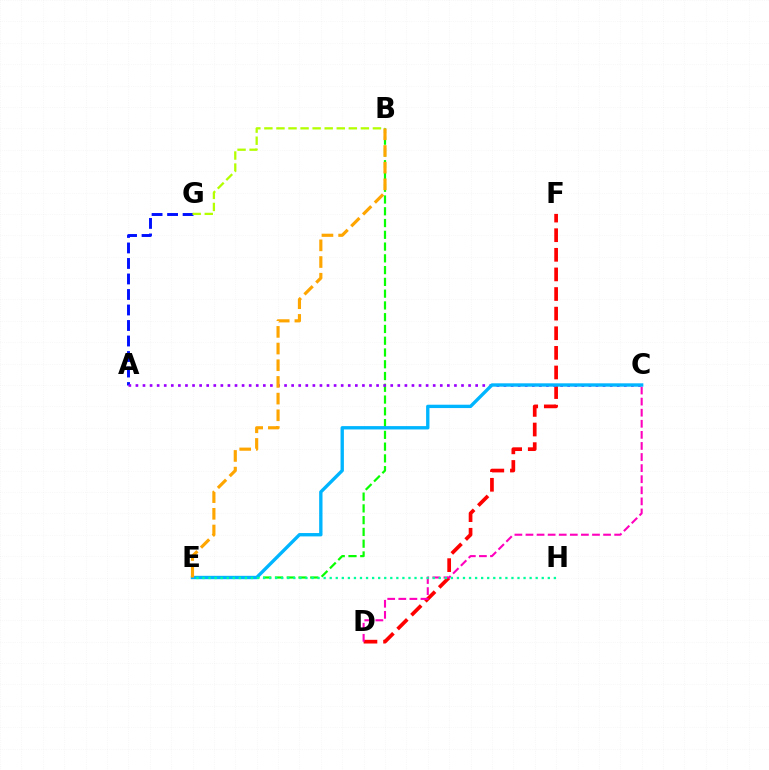{('A', 'G'): [{'color': '#0010ff', 'line_style': 'dashed', 'thickness': 2.11}], ('B', 'E'): [{'color': '#08ff00', 'line_style': 'dashed', 'thickness': 1.6}, {'color': '#ffa500', 'line_style': 'dashed', 'thickness': 2.27}], ('D', 'F'): [{'color': '#ff0000', 'line_style': 'dashed', 'thickness': 2.66}], ('C', 'D'): [{'color': '#ff00bd', 'line_style': 'dashed', 'thickness': 1.51}], ('B', 'G'): [{'color': '#b3ff00', 'line_style': 'dashed', 'thickness': 1.64}], ('A', 'C'): [{'color': '#9b00ff', 'line_style': 'dotted', 'thickness': 1.92}], ('C', 'E'): [{'color': '#00b5ff', 'line_style': 'solid', 'thickness': 2.42}], ('E', 'H'): [{'color': '#00ff9d', 'line_style': 'dotted', 'thickness': 1.65}]}